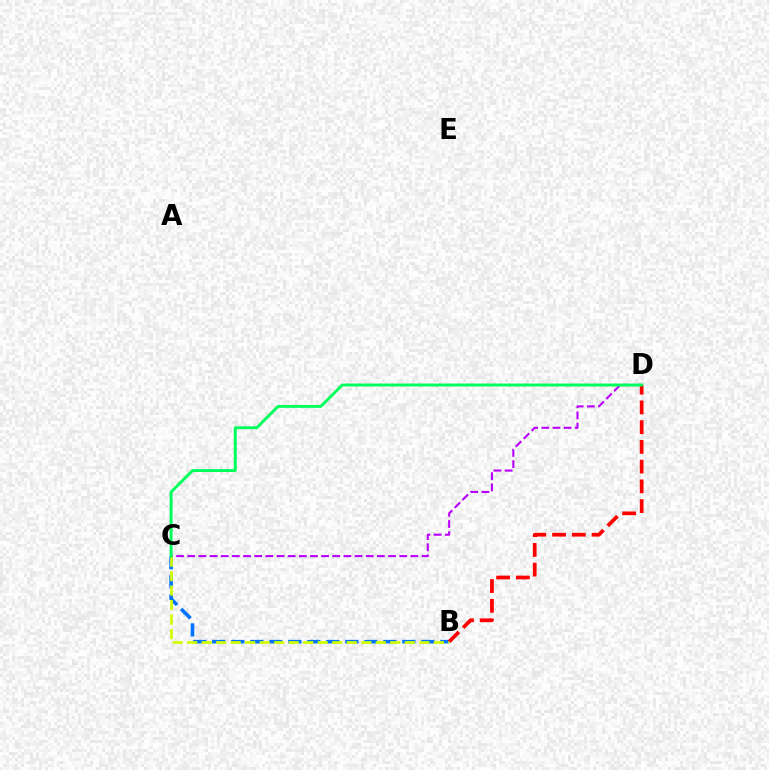{('B', 'C'): [{'color': '#0074ff', 'line_style': 'dashed', 'thickness': 2.58}, {'color': '#d1ff00', 'line_style': 'dashed', 'thickness': 1.97}], ('B', 'D'): [{'color': '#ff0000', 'line_style': 'dashed', 'thickness': 2.68}], ('C', 'D'): [{'color': '#b900ff', 'line_style': 'dashed', 'thickness': 1.52}, {'color': '#00ff5c', 'line_style': 'solid', 'thickness': 2.11}]}